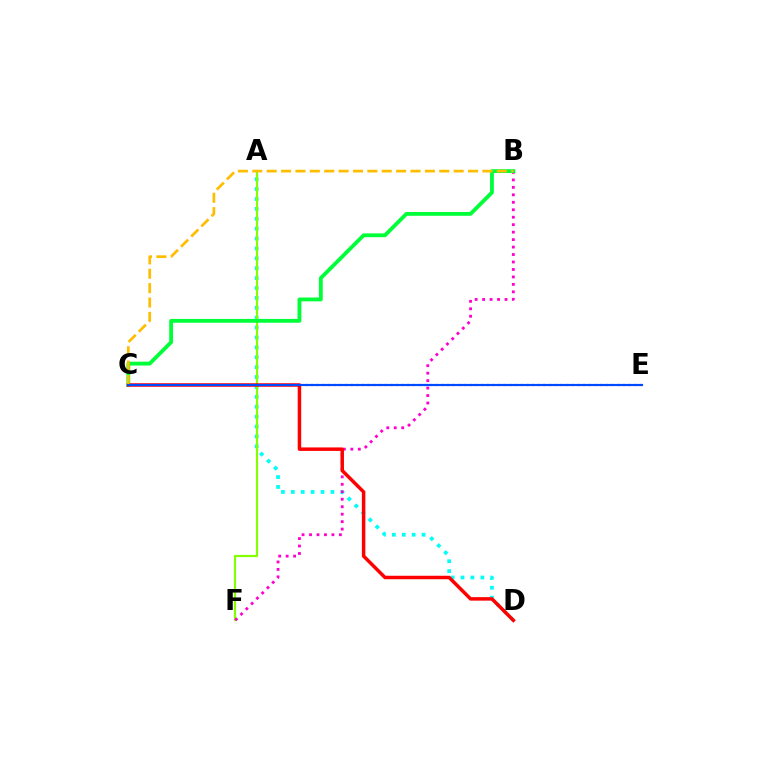{('A', 'D'): [{'color': '#00fff6', 'line_style': 'dotted', 'thickness': 2.69}], ('C', 'E'): [{'color': '#7200ff', 'line_style': 'dotted', 'thickness': 1.54}, {'color': '#004bff', 'line_style': 'solid', 'thickness': 1.55}], ('A', 'F'): [{'color': '#84ff00', 'line_style': 'solid', 'thickness': 1.56}], ('B', 'F'): [{'color': '#ff00cf', 'line_style': 'dotted', 'thickness': 2.03}], ('B', 'C'): [{'color': '#00ff39', 'line_style': 'solid', 'thickness': 2.75}, {'color': '#ffbd00', 'line_style': 'dashed', 'thickness': 1.95}], ('C', 'D'): [{'color': '#ff0000', 'line_style': 'solid', 'thickness': 2.51}]}